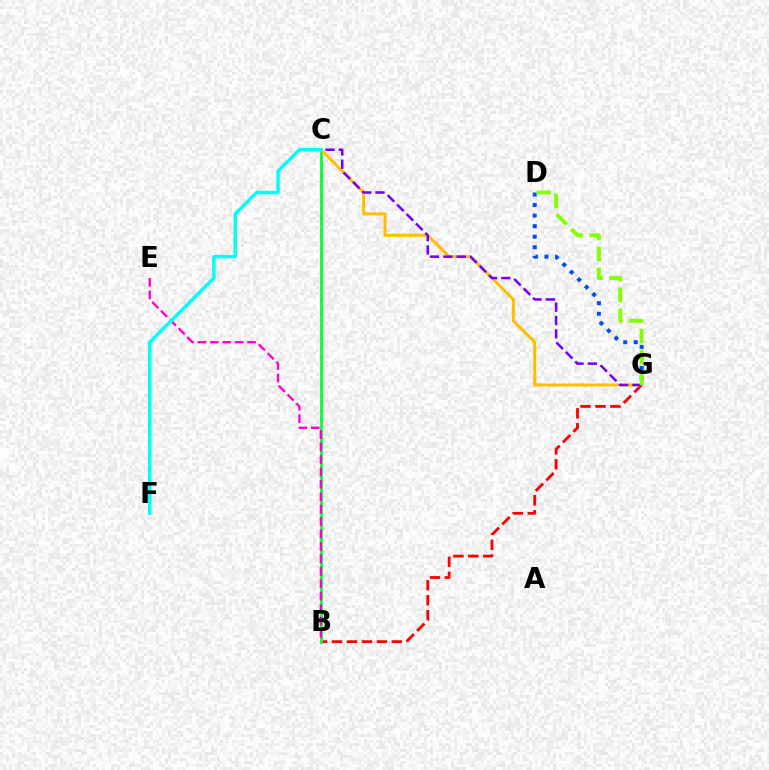{('B', 'G'): [{'color': '#ff0000', 'line_style': 'dashed', 'thickness': 2.03}], ('B', 'C'): [{'color': '#00ff39', 'line_style': 'solid', 'thickness': 2.01}], ('C', 'G'): [{'color': '#ffbd00', 'line_style': 'solid', 'thickness': 2.15}, {'color': '#7200ff', 'line_style': 'dashed', 'thickness': 1.82}], ('B', 'E'): [{'color': '#ff00cf', 'line_style': 'dashed', 'thickness': 1.69}], ('C', 'F'): [{'color': '#00fff6', 'line_style': 'solid', 'thickness': 2.49}], ('D', 'G'): [{'color': '#004bff', 'line_style': 'dotted', 'thickness': 2.87}, {'color': '#84ff00', 'line_style': 'dashed', 'thickness': 2.83}]}